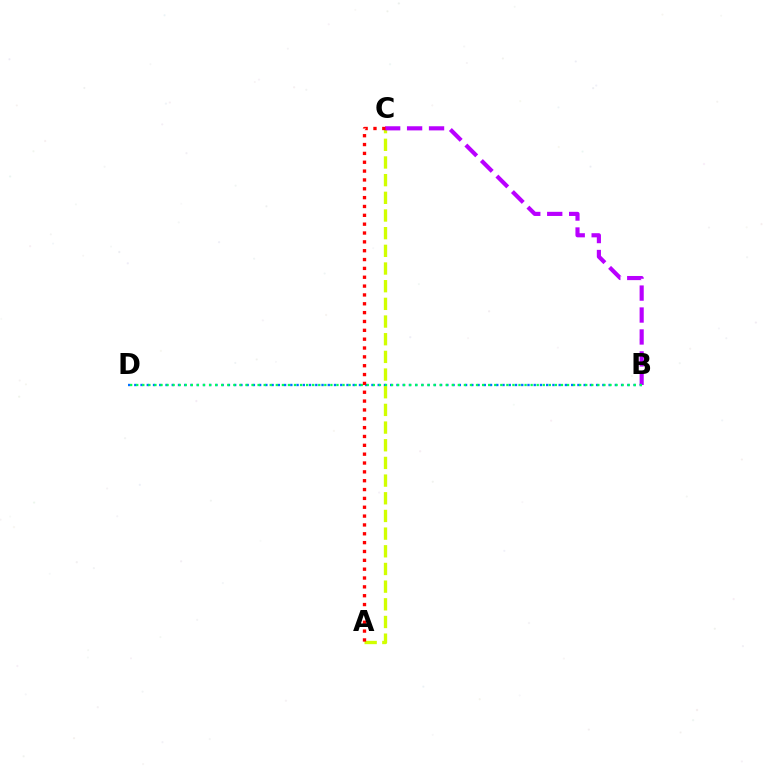{('B', 'D'): [{'color': '#0074ff', 'line_style': 'dotted', 'thickness': 1.7}, {'color': '#00ff5c', 'line_style': 'dotted', 'thickness': 1.65}], ('A', 'C'): [{'color': '#d1ff00', 'line_style': 'dashed', 'thickness': 2.4}, {'color': '#ff0000', 'line_style': 'dotted', 'thickness': 2.4}], ('B', 'C'): [{'color': '#b900ff', 'line_style': 'dashed', 'thickness': 2.98}]}